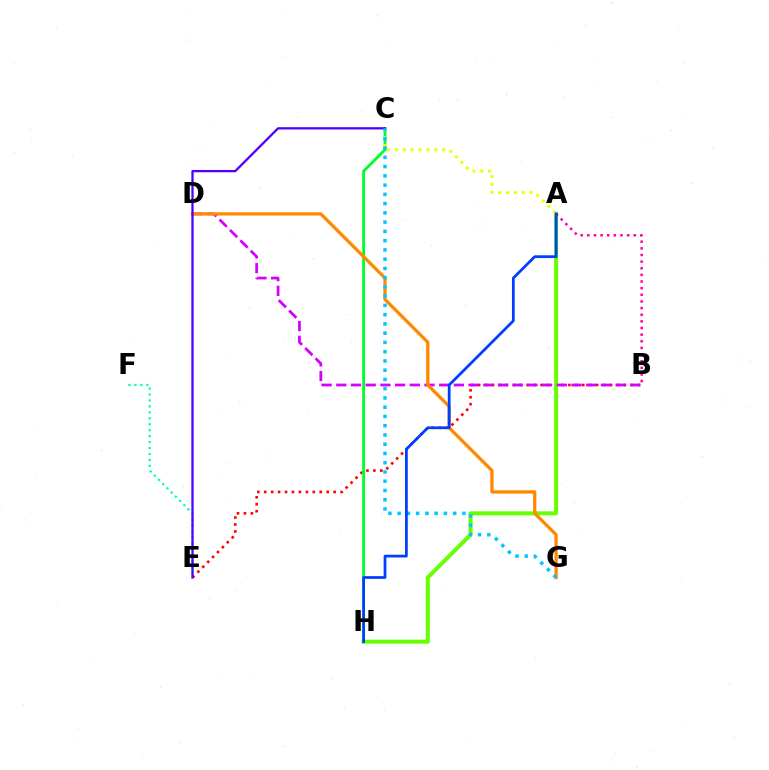{('E', 'F'): [{'color': '#00ffaf', 'line_style': 'dotted', 'thickness': 1.62}], ('B', 'E'): [{'color': '#ff0000', 'line_style': 'dotted', 'thickness': 1.89}], ('A', 'H'): [{'color': '#66ff00', 'line_style': 'solid', 'thickness': 2.88}, {'color': '#003fff', 'line_style': 'solid', 'thickness': 1.98}], ('C', 'H'): [{'color': '#00ff27', 'line_style': 'solid', 'thickness': 2.02}], ('B', 'D'): [{'color': '#d600ff', 'line_style': 'dashed', 'thickness': 2.0}], ('A', 'C'): [{'color': '#eeff00', 'line_style': 'dotted', 'thickness': 2.13}], ('A', 'B'): [{'color': '#ff00a0', 'line_style': 'dotted', 'thickness': 1.8}], ('D', 'G'): [{'color': '#ff8800', 'line_style': 'solid', 'thickness': 2.36}], ('C', 'E'): [{'color': '#4f00ff', 'line_style': 'solid', 'thickness': 1.64}], ('C', 'G'): [{'color': '#00c7ff', 'line_style': 'dotted', 'thickness': 2.51}]}